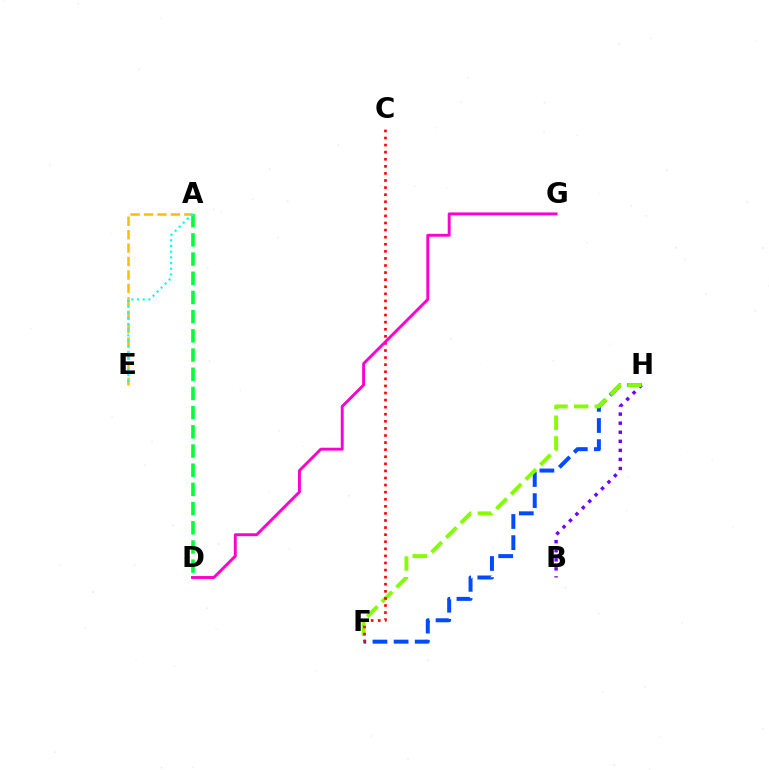{('A', 'D'): [{'color': '#00ff39', 'line_style': 'dashed', 'thickness': 2.61}], ('A', 'E'): [{'color': '#ffbd00', 'line_style': 'dashed', 'thickness': 1.82}, {'color': '#00fff6', 'line_style': 'dotted', 'thickness': 1.55}], ('B', 'H'): [{'color': '#7200ff', 'line_style': 'dotted', 'thickness': 2.46}], ('F', 'H'): [{'color': '#004bff', 'line_style': 'dashed', 'thickness': 2.87}, {'color': '#84ff00', 'line_style': 'dashed', 'thickness': 2.81}], ('C', 'F'): [{'color': '#ff0000', 'line_style': 'dotted', 'thickness': 1.92}], ('D', 'G'): [{'color': '#ff00cf', 'line_style': 'solid', 'thickness': 2.09}]}